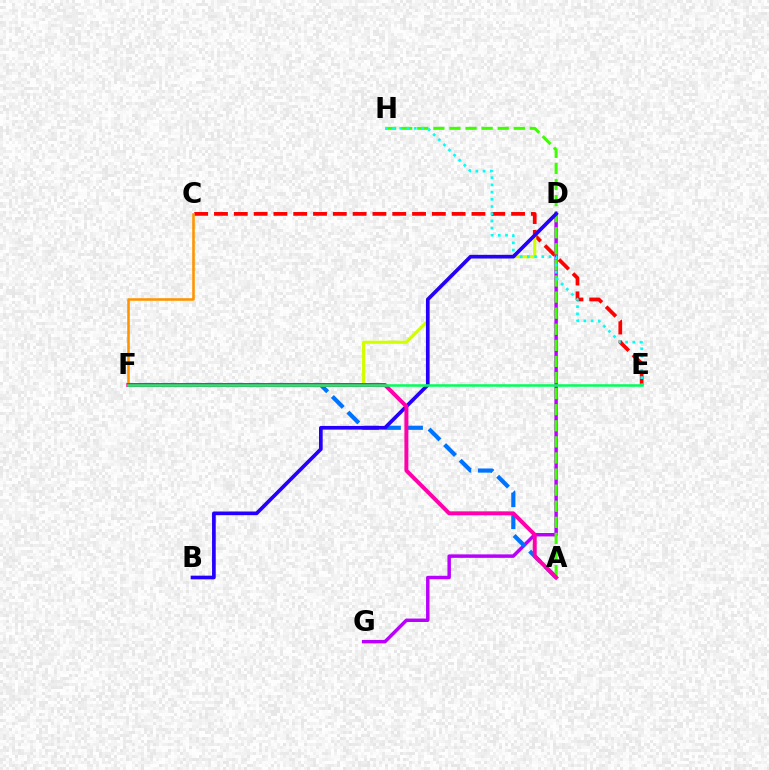{('D', 'G'): [{'color': '#b900ff', 'line_style': 'solid', 'thickness': 2.49}], ('C', 'E'): [{'color': '#ff0000', 'line_style': 'dashed', 'thickness': 2.69}], ('A', 'F'): [{'color': '#0074ff', 'line_style': 'dashed', 'thickness': 2.99}, {'color': '#ff00ac', 'line_style': 'solid', 'thickness': 2.86}], ('A', 'H'): [{'color': '#3dff00', 'line_style': 'dashed', 'thickness': 2.19}], ('D', 'F'): [{'color': '#d1ff00', 'line_style': 'solid', 'thickness': 2.27}], ('E', 'H'): [{'color': '#00fff6', 'line_style': 'dotted', 'thickness': 1.96}], ('C', 'F'): [{'color': '#ff9400', 'line_style': 'solid', 'thickness': 1.85}], ('B', 'D'): [{'color': '#2500ff', 'line_style': 'solid', 'thickness': 2.65}], ('E', 'F'): [{'color': '#00ff5c', 'line_style': 'solid', 'thickness': 1.82}]}